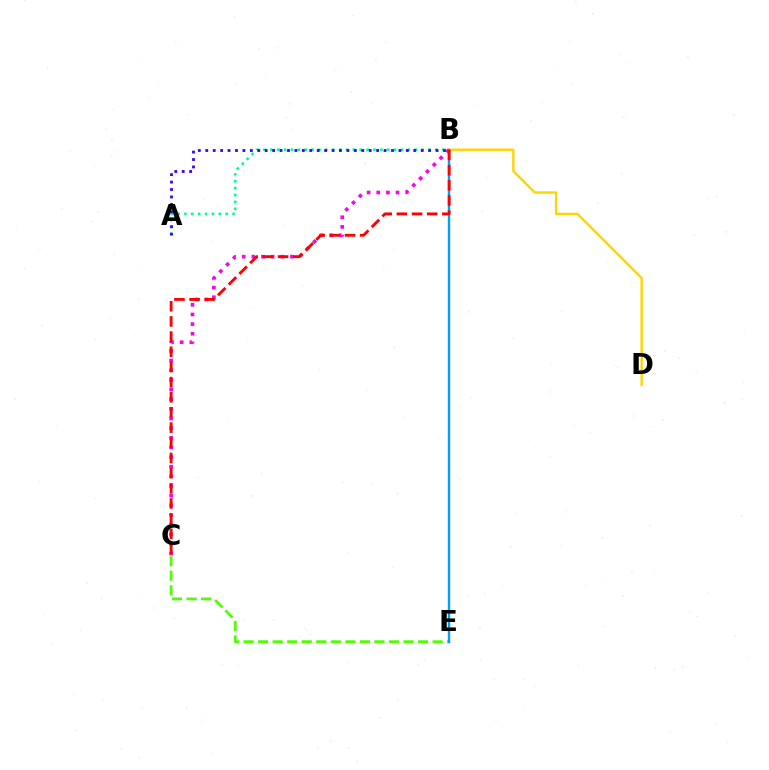{('B', 'C'): [{'color': '#ff00ed', 'line_style': 'dotted', 'thickness': 2.62}, {'color': '#ff0000', 'line_style': 'dashed', 'thickness': 2.06}], ('A', 'B'): [{'color': '#00ff86', 'line_style': 'dotted', 'thickness': 1.87}, {'color': '#3700ff', 'line_style': 'dotted', 'thickness': 2.02}], ('C', 'E'): [{'color': '#4fff00', 'line_style': 'dashed', 'thickness': 1.98}], ('B', 'D'): [{'color': '#ffd500', 'line_style': 'solid', 'thickness': 1.72}], ('B', 'E'): [{'color': '#009eff', 'line_style': 'solid', 'thickness': 1.72}]}